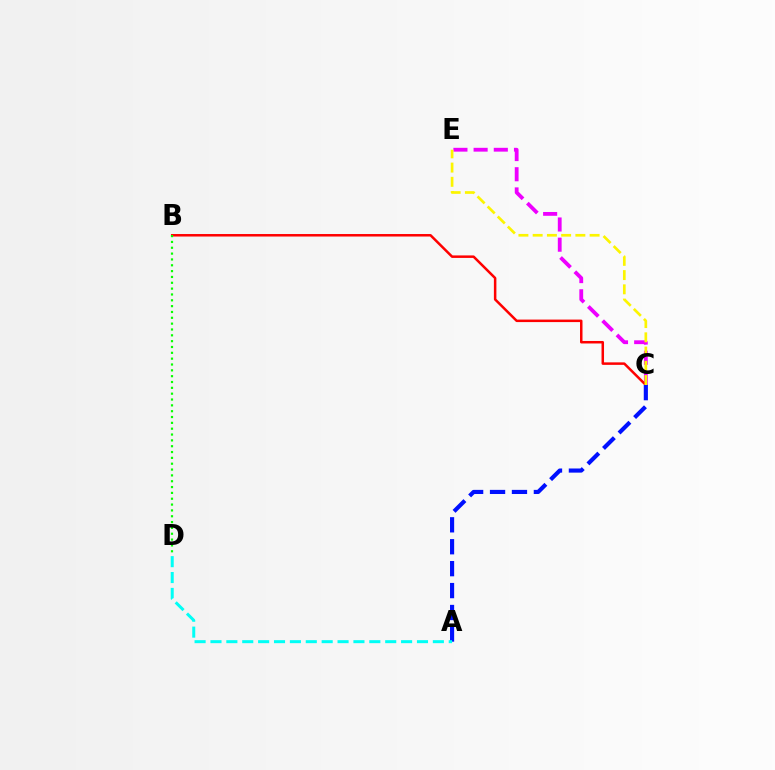{('C', 'E'): [{'color': '#ee00ff', 'line_style': 'dashed', 'thickness': 2.74}, {'color': '#fcf500', 'line_style': 'dashed', 'thickness': 1.93}], ('B', 'C'): [{'color': '#ff0000', 'line_style': 'solid', 'thickness': 1.8}], ('B', 'D'): [{'color': '#08ff00', 'line_style': 'dotted', 'thickness': 1.59}], ('A', 'C'): [{'color': '#0010ff', 'line_style': 'dashed', 'thickness': 2.98}], ('A', 'D'): [{'color': '#00fff6', 'line_style': 'dashed', 'thickness': 2.16}]}